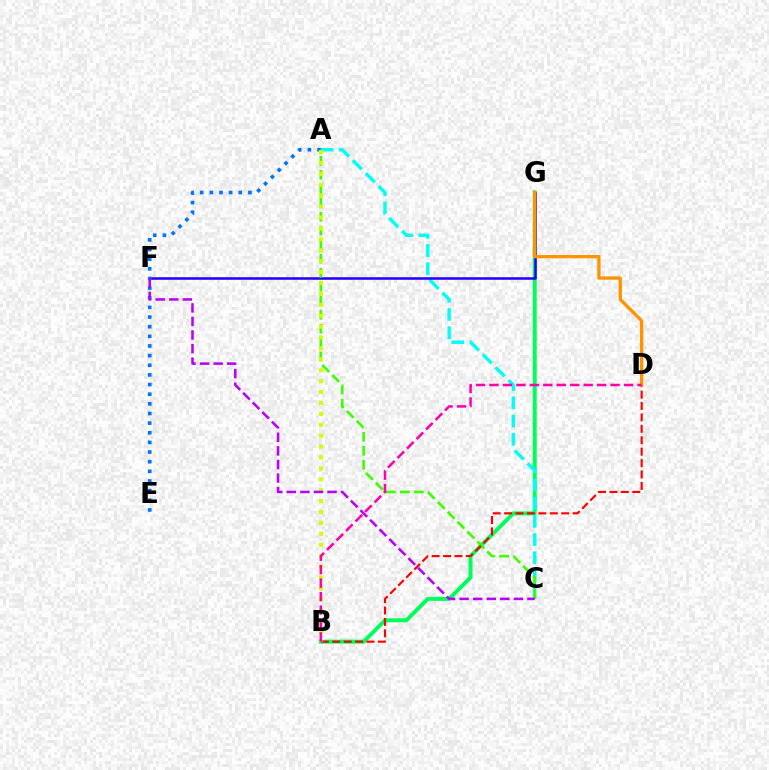{('B', 'G'): [{'color': '#00ff5c', 'line_style': 'solid', 'thickness': 2.86}], ('A', 'C'): [{'color': '#00fff6', 'line_style': 'dashed', 'thickness': 2.47}, {'color': '#3dff00', 'line_style': 'dashed', 'thickness': 1.9}], ('F', 'G'): [{'color': '#2500ff', 'line_style': 'solid', 'thickness': 1.83}], ('B', 'D'): [{'color': '#ff0000', 'line_style': 'dashed', 'thickness': 1.55}, {'color': '#ff00ac', 'line_style': 'dashed', 'thickness': 1.83}], ('A', 'E'): [{'color': '#0074ff', 'line_style': 'dotted', 'thickness': 2.62}], ('A', 'B'): [{'color': '#d1ff00', 'line_style': 'dotted', 'thickness': 2.96}], ('D', 'G'): [{'color': '#ff9400', 'line_style': 'solid', 'thickness': 2.39}], ('C', 'F'): [{'color': '#b900ff', 'line_style': 'dashed', 'thickness': 1.84}]}